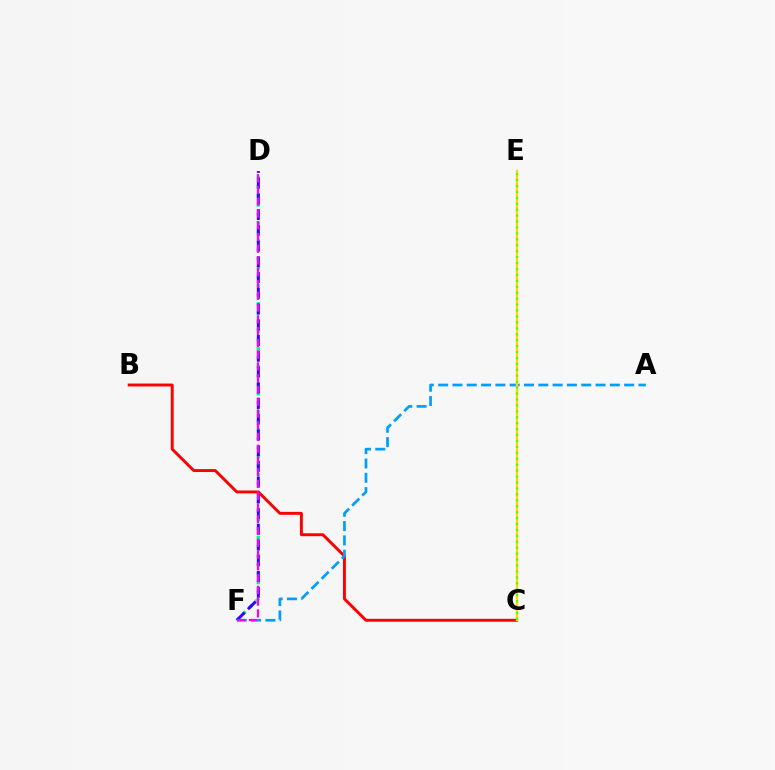{('D', 'F'): [{'color': '#00ff86', 'line_style': 'dotted', 'thickness': 2.44}, {'color': '#3700ff', 'line_style': 'dashed', 'thickness': 2.14}, {'color': '#ff00ed', 'line_style': 'dashed', 'thickness': 1.6}], ('B', 'C'): [{'color': '#ff0000', 'line_style': 'solid', 'thickness': 2.11}], ('A', 'F'): [{'color': '#009eff', 'line_style': 'dashed', 'thickness': 1.94}], ('C', 'E'): [{'color': '#ffd500', 'line_style': 'solid', 'thickness': 1.64}, {'color': '#4fff00', 'line_style': 'dotted', 'thickness': 1.61}]}